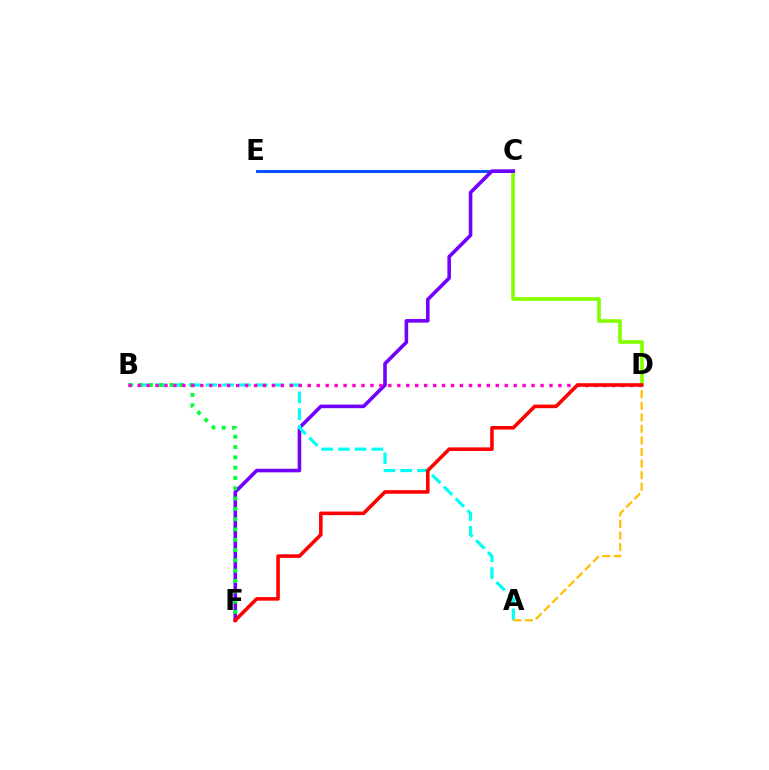{('C', 'D'): [{'color': '#84ff00', 'line_style': 'solid', 'thickness': 2.62}], ('C', 'E'): [{'color': '#004bff', 'line_style': 'solid', 'thickness': 2.06}], ('C', 'F'): [{'color': '#7200ff', 'line_style': 'solid', 'thickness': 2.57}], ('A', 'B'): [{'color': '#00fff6', 'line_style': 'dashed', 'thickness': 2.27}], ('B', 'F'): [{'color': '#00ff39', 'line_style': 'dotted', 'thickness': 2.8}], ('B', 'D'): [{'color': '#ff00cf', 'line_style': 'dotted', 'thickness': 2.43}], ('A', 'D'): [{'color': '#ffbd00', 'line_style': 'dashed', 'thickness': 1.57}], ('D', 'F'): [{'color': '#ff0000', 'line_style': 'solid', 'thickness': 2.57}]}